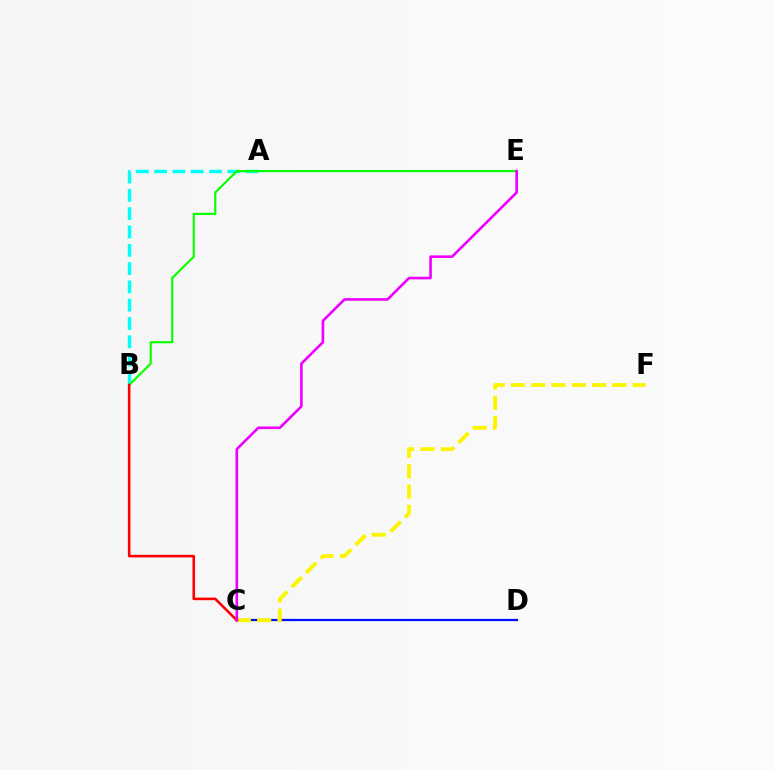{('A', 'B'): [{'color': '#00fff6', 'line_style': 'dashed', 'thickness': 2.49}], ('B', 'E'): [{'color': '#08ff00', 'line_style': 'solid', 'thickness': 1.54}], ('C', 'D'): [{'color': '#0010ff', 'line_style': 'solid', 'thickness': 1.6}], ('C', 'F'): [{'color': '#fcf500', 'line_style': 'dashed', 'thickness': 2.76}], ('B', 'C'): [{'color': '#ff0000', 'line_style': 'solid', 'thickness': 1.86}], ('C', 'E'): [{'color': '#ee00ff', 'line_style': 'solid', 'thickness': 1.88}]}